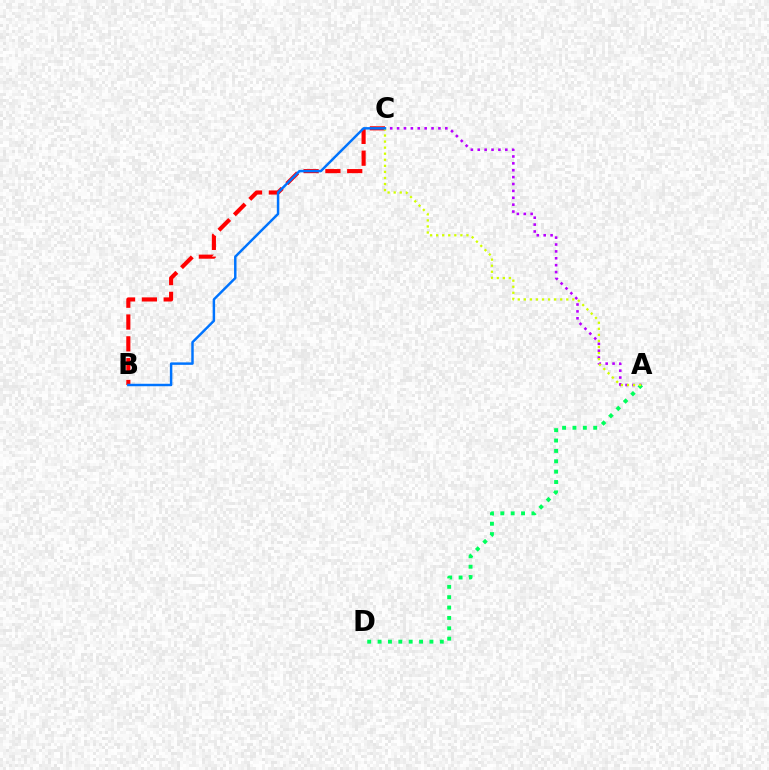{('B', 'C'): [{'color': '#ff0000', 'line_style': 'dashed', 'thickness': 2.96}, {'color': '#0074ff', 'line_style': 'solid', 'thickness': 1.77}], ('A', 'C'): [{'color': '#b900ff', 'line_style': 'dotted', 'thickness': 1.87}, {'color': '#d1ff00', 'line_style': 'dotted', 'thickness': 1.65}], ('A', 'D'): [{'color': '#00ff5c', 'line_style': 'dotted', 'thickness': 2.82}]}